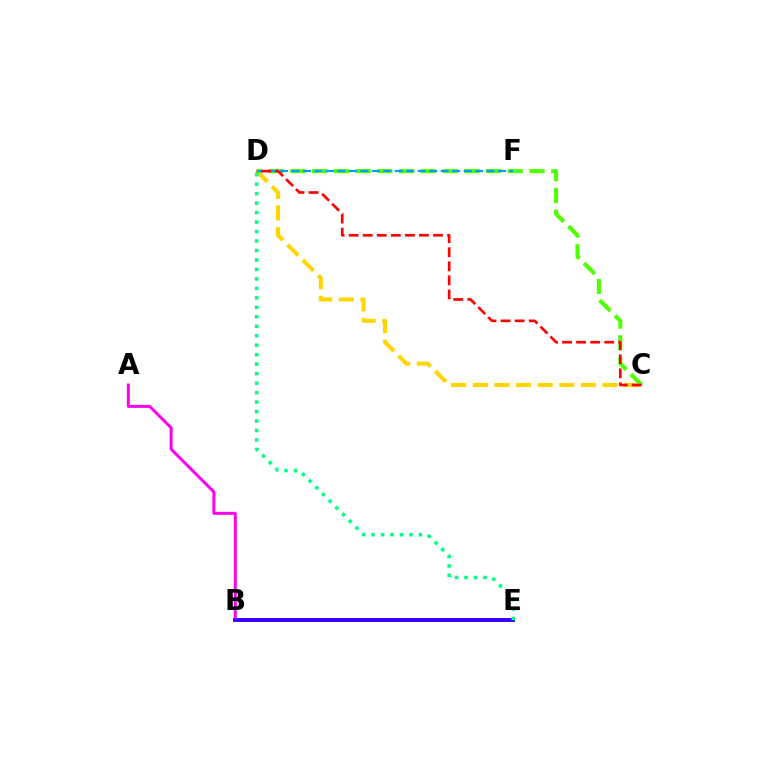{('C', 'D'): [{'color': '#ffd500', 'line_style': 'dashed', 'thickness': 2.94}, {'color': '#4fff00', 'line_style': 'dashed', 'thickness': 2.95}, {'color': '#ff0000', 'line_style': 'dashed', 'thickness': 1.91}], ('A', 'B'): [{'color': '#ff00ed', 'line_style': 'solid', 'thickness': 2.15}], ('B', 'E'): [{'color': '#3700ff', 'line_style': 'solid', 'thickness': 2.82}], ('D', 'F'): [{'color': '#009eff', 'line_style': 'dashed', 'thickness': 1.56}], ('D', 'E'): [{'color': '#00ff86', 'line_style': 'dotted', 'thickness': 2.57}]}